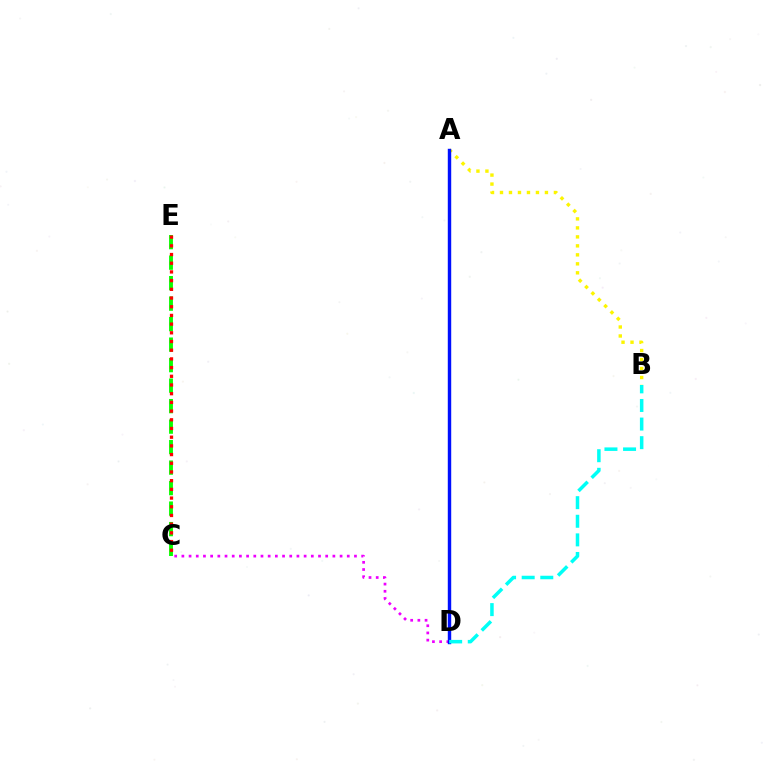{('C', 'D'): [{'color': '#ee00ff', 'line_style': 'dotted', 'thickness': 1.95}], ('C', 'E'): [{'color': '#08ff00', 'line_style': 'dashed', 'thickness': 2.78}, {'color': '#ff0000', 'line_style': 'dotted', 'thickness': 2.36}], ('A', 'B'): [{'color': '#fcf500', 'line_style': 'dotted', 'thickness': 2.44}], ('A', 'D'): [{'color': '#0010ff', 'line_style': 'solid', 'thickness': 2.47}], ('B', 'D'): [{'color': '#00fff6', 'line_style': 'dashed', 'thickness': 2.53}]}